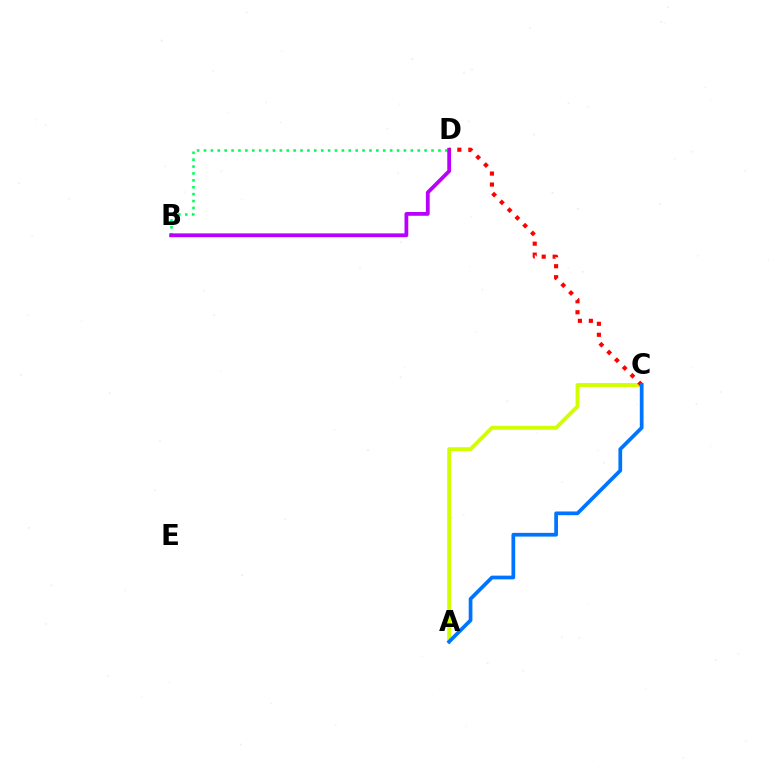{('A', 'C'): [{'color': '#d1ff00', 'line_style': 'solid', 'thickness': 2.81}, {'color': '#0074ff', 'line_style': 'solid', 'thickness': 2.68}], ('B', 'D'): [{'color': '#00ff5c', 'line_style': 'dotted', 'thickness': 1.87}, {'color': '#b900ff', 'line_style': 'solid', 'thickness': 2.73}], ('C', 'D'): [{'color': '#ff0000', 'line_style': 'dotted', 'thickness': 2.98}]}